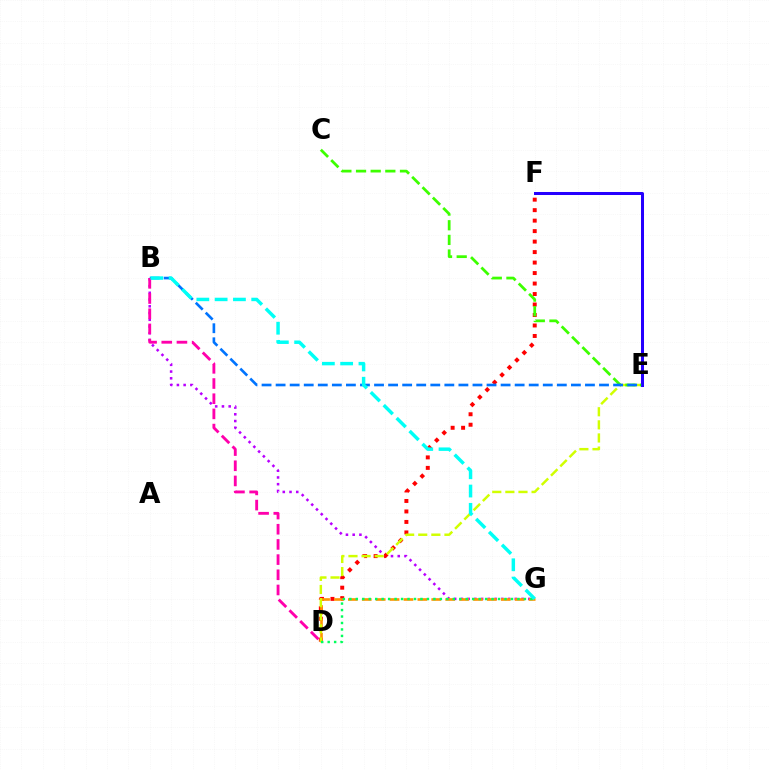{('B', 'G'): [{'color': '#b900ff', 'line_style': 'dotted', 'thickness': 1.83}, {'color': '#00fff6', 'line_style': 'dashed', 'thickness': 2.48}], ('D', 'F'): [{'color': '#ff0000', 'line_style': 'dotted', 'thickness': 2.85}], ('D', 'G'): [{'color': '#ff9400', 'line_style': 'dashed', 'thickness': 1.89}, {'color': '#00ff5c', 'line_style': 'dotted', 'thickness': 1.76}], ('D', 'E'): [{'color': '#d1ff00', 'line_style': 'dashed', 'thickness': 1.78}], ('C', 'E'): [{'color': '#3dff00', 'line_style': 'dashed', 'thickness': 1.99}], ('E', 'F'): [{'color': '#2500ff', 'line_style': 'solid', 'thickness': 2.17}], ('B', 'E'): [{'color': '#0074ff', 'line_style': 'dashed', 'thickness': 1.91}], ('B', 'D'): [{'color': '#ff00ac', 'line_style': 'dashed', 'thickness': 2.06}]}